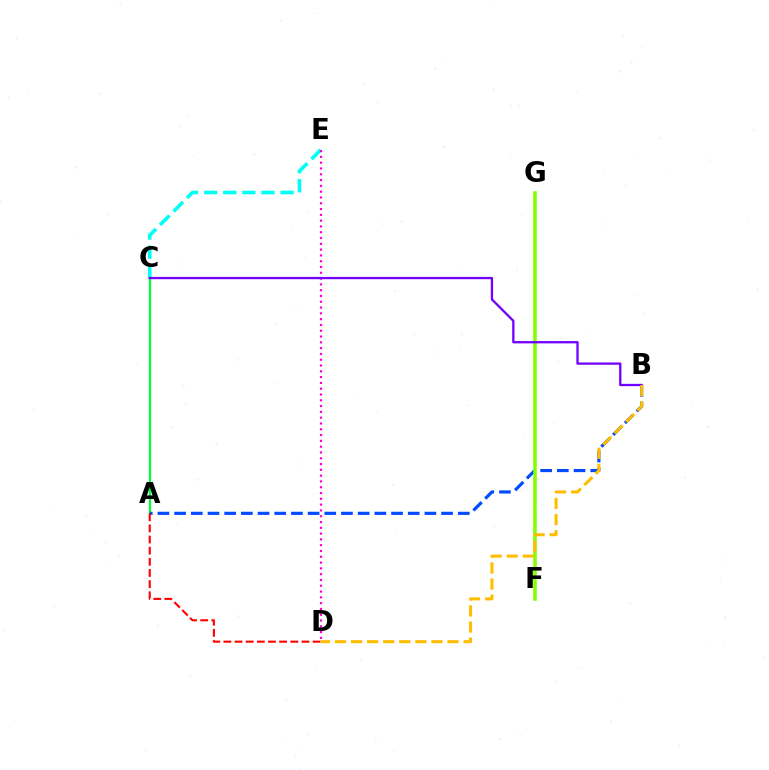{('A', 'C'): [{'color': '#00ff39', 'line_style': 'solid', 'thickness': 1.59}], ('A', 'B'): [{'color': '#004bff', 'line_style': 'dashed', 'thickness': 2.27}], ('C', 'E'): [{'color': '#00fff6', 'line_style': 'dashed', 'thickness': 2.6}], ('F', 'G'): [{'color': '#84ff00', 'line_style': 'solid', 'thickness': 2.54}], ('D', 'E'): [{'color': '#ff00cf', 'line_style': 'dotted', 'thickness': 1.57}], ('A', 'D'): [{'color': '#ff0000', 'line_style': 'dashed', 'thickness': 1.51}], ('B', 'C'): [{'color': '#7200ff', 'line_style': 'solid', 'thickness': 1.65}], ('B', 'D'): [{'color': '#ffbd00', 'line_style': 'dashed', 'thickness': 2.19}]}